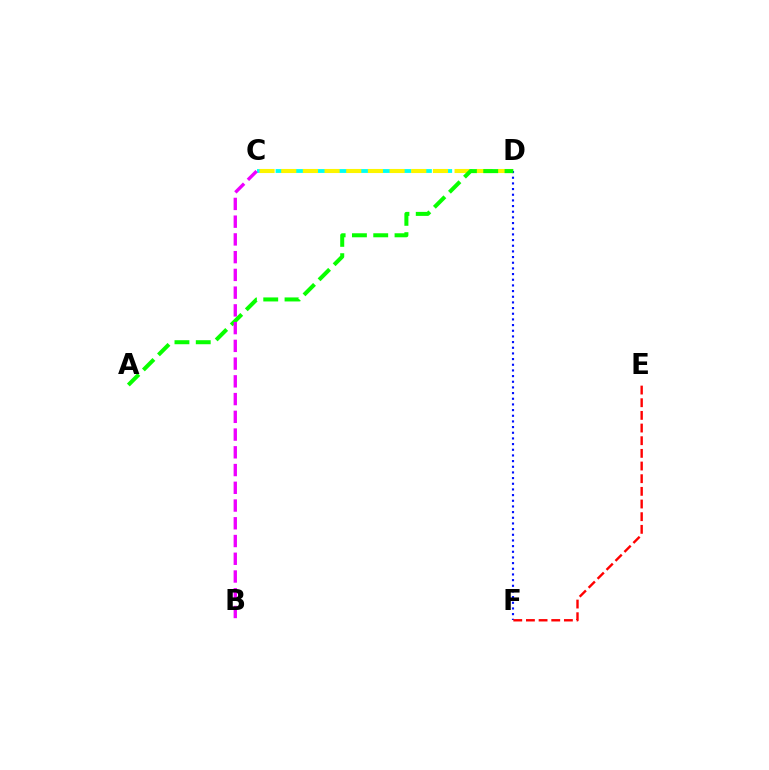{('C', 'D'): [{'color': '#00fff6', 'line_style': 'dashed', 'thickness': 2.76}, {'color': '#fcf500', 'line_style': 'dashed', 'thickness': 2.94}], ('D', 'F'): [{'color': '#0010ff', 'line_style': 'dotted', 'thickness': 1.54}], ('E', 'F'): [{'color': '#ff0000', 'line_style': 'dashed', 'thickness': 1.72}], ('A', 'D'): [{'color': '#08ff00', 'line_style': 'dashed', 'thickness': 2.89}], ('B', 'C'): [{'color': '#ee00ff', 'line_style': 'dashed', 'thickness': 2.41}]}